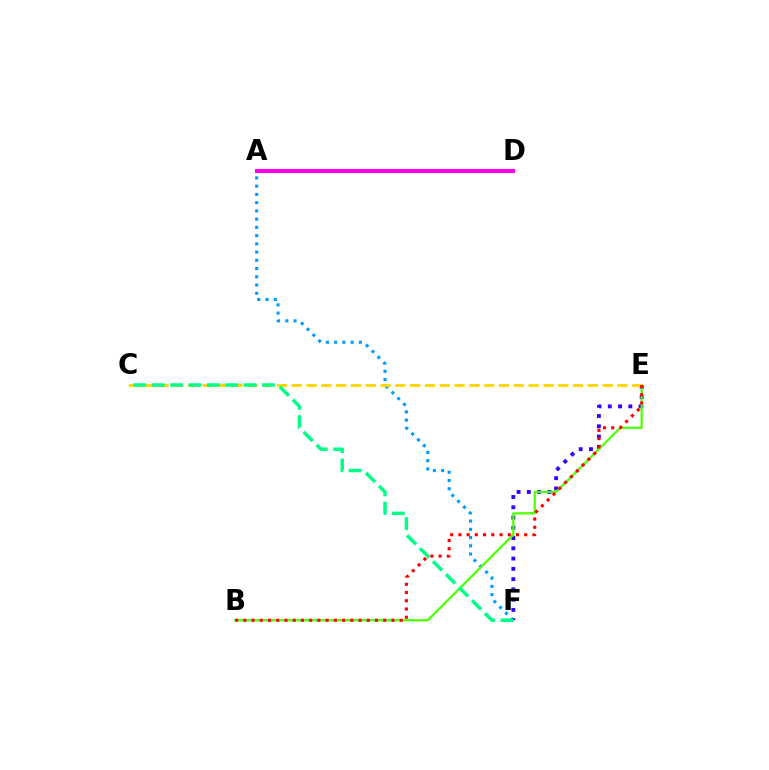{('A', 'F'): [{'color': '#009eff', 'line_style': 'dotted', 'thickness': 2.24}], ('A', 'D'): [{'color': '#ff00ed', 'line_style': 'solid', 'thickness': 2.95}], ('E', 'F'): [{'color': '#3700ff', 'line_style': 'dotted', 'thickness': 2.79}], ('B', 'E'): [{'color': '#4fff00', 'line_style': 'solid', 'thickness': 1.62}, {'color': '#ff0000', 'line_style': 'dotted', 'thickness': 2.24}], ('C', 'E'): [{'color': '#ffd500', 'line_style': 'dashed', 'thickness': 2.01}], ('C', 'F'): [{'color': '#00ff86', 'line_style': 'dashed', 'thickness': 2.5}]}